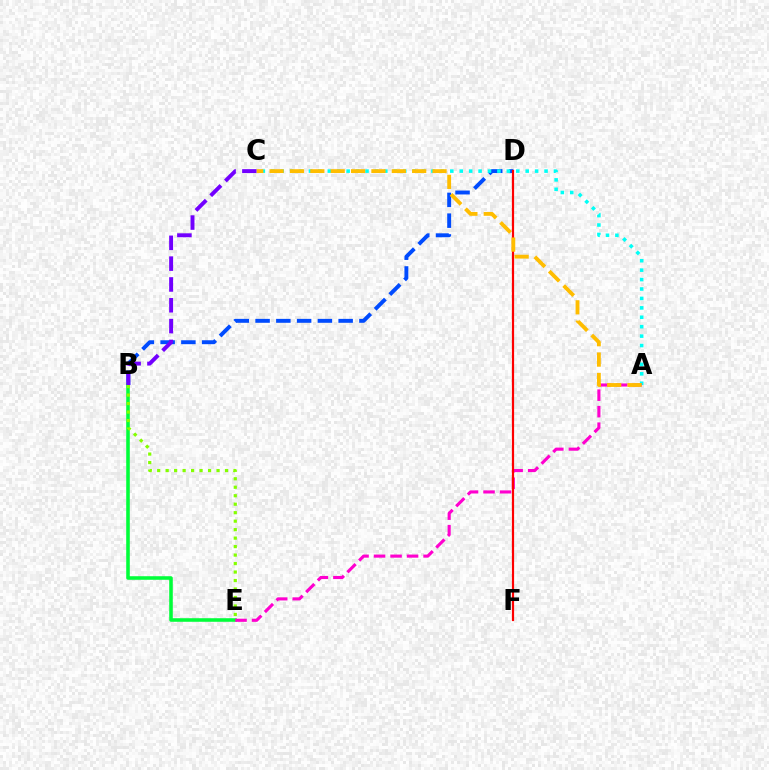{('B', 'D'): [{'color': '#004bff', 'line_style': 'dashed', 'thickness': 2.82}], ('B', 'E'): [{'color': '#00ff39', 'line_style': 'solid', 'thickness': 2.56}, {'color': '#84ff00', 'line_style': 'dotted', 'thickness': 2.3}], ('A', 'C'): [{'color': '#00fff6', 'line_style': 'dotted', 'thickness': 2.56}, {'color': '#ffbd00', 'line_style': 'dashed', 'thickness': 2.77}], ('A', 'E'): [{'color': '#ff00cf', 'line_style': 'dashed', 'thickness': 2.24}], ('D', 'F'): [{'color': '#ff0000', 'line_style': 'solid', 'thickness': 1.59}], ('B', 'C'): [{'color': '#7200ff', 'line_style': 'dashed', 'thickness': 2.83}]}